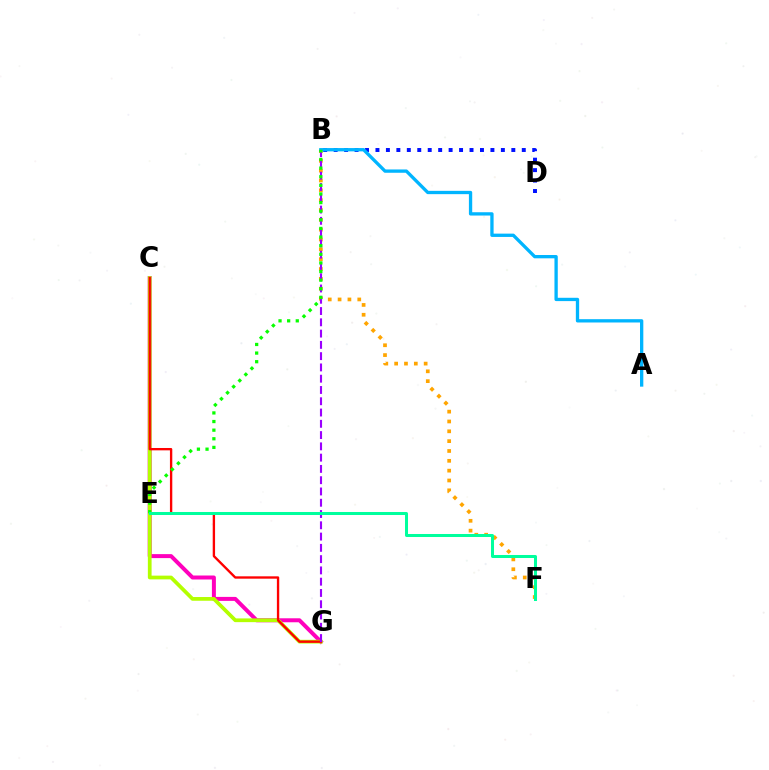{('B', 'F'): [{'color': '#ffa500', 'line_style': 'dotted', 'thickness': 2.67}], ('B', 'D'): [{'color': '#0010ff', 'line_style': 'dotted', 'thickness': 2.84}], ('C', 'G'): [{'color': '#ff00bd', 'line_style': 'solid', 'thickness': 2.87}, {'color': '#b3ff00', 'line_style': 'solid', 'thickness': 2.69}, {'color': '#ff0000', 'line_style': 'solid', 'thickness': 1.7}], ('B', 'G'): [{'color': '#9b00ff', 'line_style': 'dashed', 'thickness': 1.53}], ('A', 'B'): [{'color': '#00b5ff', 'line_style': 'solid', 'thickness': 2.38}], ('B', 'E'): [{'color': '#08ff00', 'line_style': 'dotted', 'thickness': 2.34}], ('E', 'F'): [{'color': '#00ff9d', 'line_style': 'solid', 'thickness': 2.17}]}